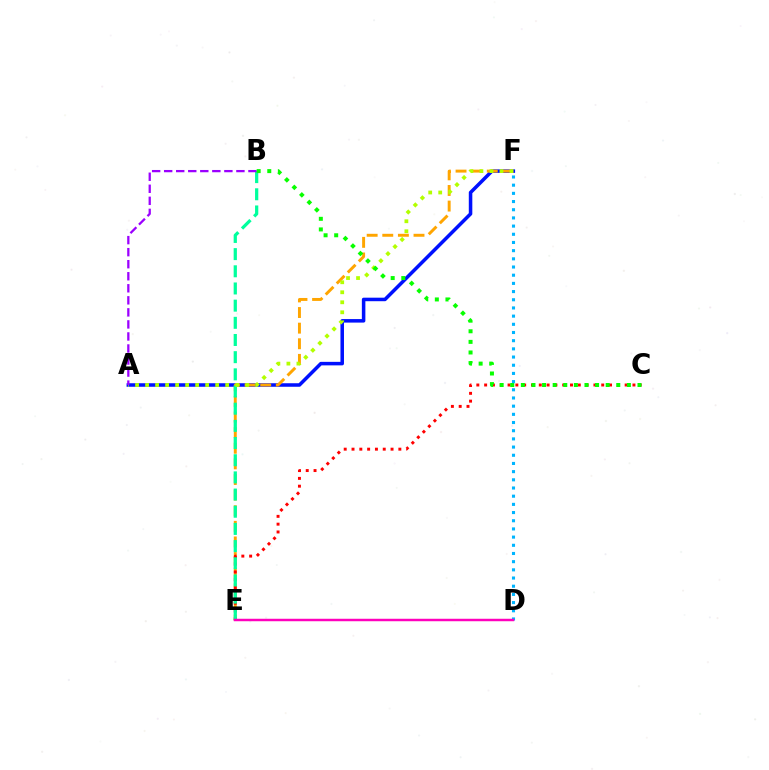{('A', 'F'): [{'color': '#0010ff', 'line_style': 'solid', 'thickness': 2.54}, {'color': '#b3ff00', 'line_style': 'dotted', 'thickness': 2.72}], ('E', 'F'): [{'color': '#ffa500', 'line_style': 'dashed', 'thickness': 2.12}], ('C', 'E'): [{'color': '#ff0000', 'line_style': 'dotted', 'thickness': 2.12}], ('B', 'E'): [{'color': '#00ff9d', 'line_style': 'dashed', 'thickness': 2.33}], ('A', 'B'): [{'color': '#9b00ff', 'line_style': 'dashed', 'thickness': 1.64}], ('B', 'C'): [{'color': '#08ff00', 'line_style': 'dotted', 'thickness': 2.88}], ('D', 'F'): [{'color': '#00b5ff', 'line_style': 'dotted', 'thickness': 2.22}], ('D', 'E'): [{'color': '#ff00bd', 'line_style': 'solid', 'thickness': 1.78}]}